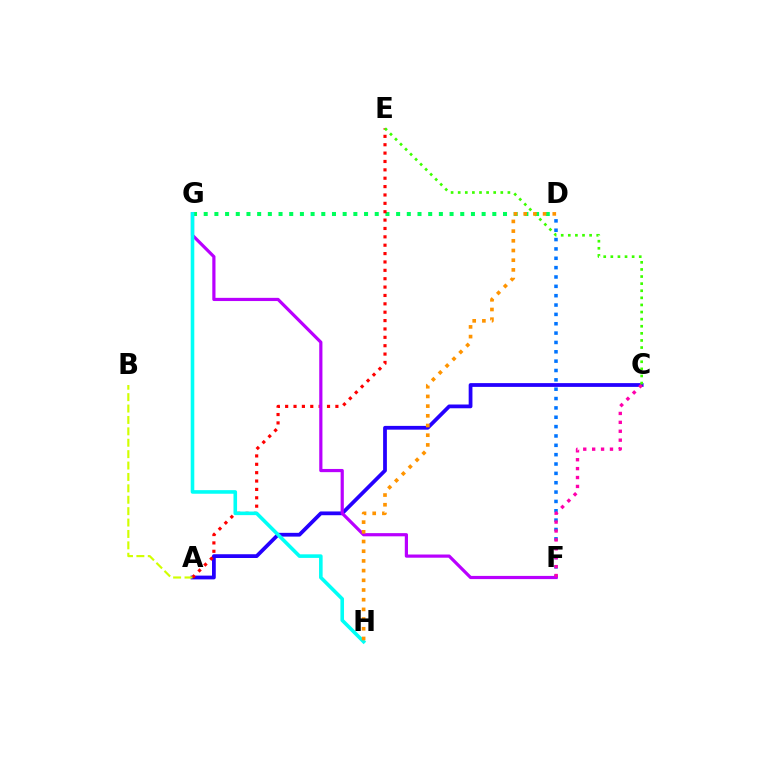{('D', 'G'): [{'color': '#00ff5c', 'line_style': 'dotted', 'thickness': 2.9}], ('D', 'F'): [{'color': '#0074ff', 'line_style': 'dotted', 'thickness': 2.54}], ('A', 'C'): [{'color': '#2500ff', 'line_style': 'solid', 'thickness': 2.71}], ('A', 'E'): [{'color': '#ff0000', 'line_style': 'dotted', 'thickness': 2.28}], ('F', 'G'): [{'color': '#b900ff', 'line_style': 'solid', 'thickness': 2.3}], ('G', 'H'): [{'color': '#00fff6', 'line_style': 'solid', 'thickness': 2.59}], ('C', 'F'): [{'color': '#ff00ac', 'line_style': 'dotted', 'thickness': 2.42}], ('A', 'B'): [{'color': '#d1ff00', 'line_style': 'dashed', 'thickness': 1.55}], ('C', 'E'): [{'color': '#3dff00', 'line_style': 'dotted', 'thickness': 1.93}], ('D', 'H'): [{'color': '#ff9400', 'line_style': 'dotted', 'thickness': 2.63}]}